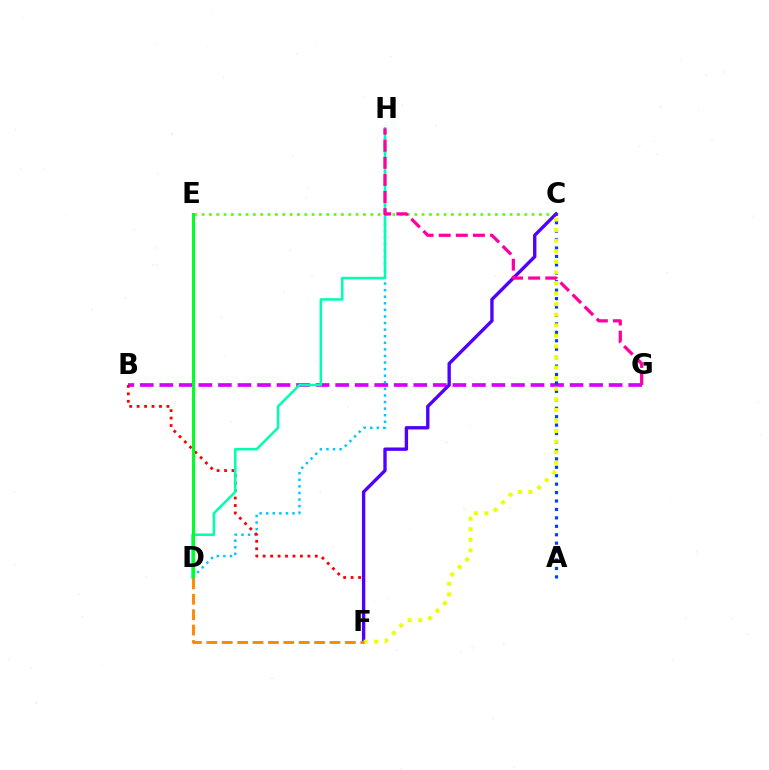{('D', 'H'): [{'color': '#00c7ff', 'line_style': 'dotted', 'thickness': 1.79}, {'color': '#00ffaf', 'line_style': 'solid', 'thickness': 1.81}], ('B', 'G'): [{'color': '#d600ff', 'line_style': 'dashed', 'thickness': 2.65}], ('C', 'E'): [{'color': '#66ff00', 'line_style': 'dotted', 'thickness': 1.99}], ('B', 'F'): [{'color': '#ff0000', 'line_style': 'dotted', 'thickness': 2.02}], ('D', 'E'): [{'color': '#00ff27', 'line_style': 'solid', 'thickness': 2.19}], ('C', 'F'): [{'color': '#4f00ff', 'line_style': 'solid', 'thickness': 2.41}, {'color': '#eeff00', 'line_style': 'dotted', 'thickness': 2.87}], ('G', 'H'): [{'color': '#ff00a0', 'line_style': 'dashed', 'thickness': 2.32}], ('A', 'C'): [{'color': '#003fff', 'line_style': 'dotted', 'thickness': 2.29}], ('D', 'F'): [{'color': '#ff8800', 'line_style': 'dashed', 'thickness': 2.09}]}